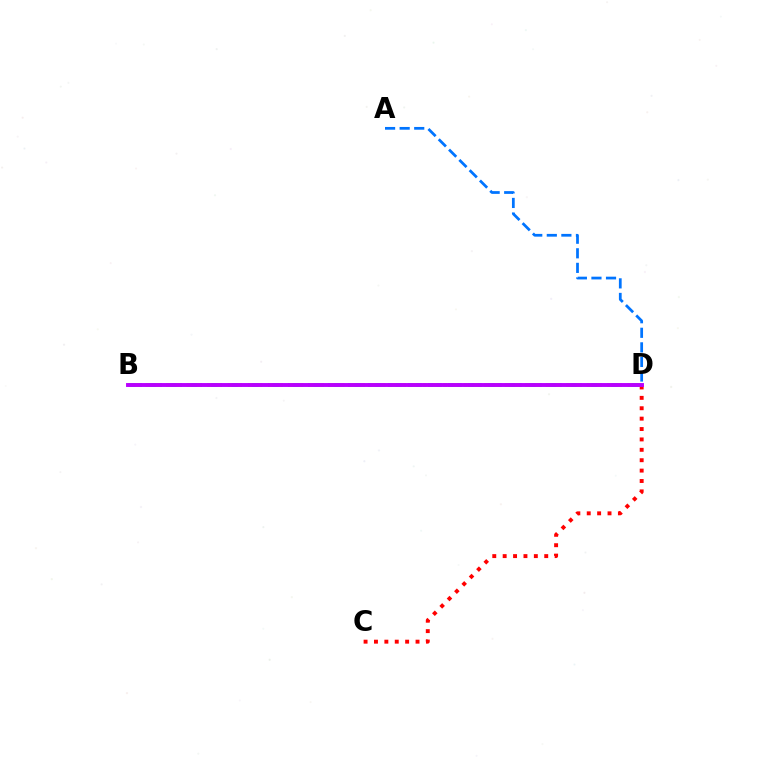{('B', 'D'): [{'color': '#00ff5c', 'line_style': 'dashed', 'thickness': 2.72}, {'color': '#d1ff00', 'line_style': 'dotted', 'thickness': 2.79}, {'color': '#b900ff', 'line_style': 'solid', 'thickness': 2.81}], ('A', 'D'): [{'color': '#0074ff', 'line_style': 'dashed', 'thickness': 1.98}], ('C', 'D'): [{'color': '#ff0000', 'line_style': 'dotted', 'thickness': 2.82}]}